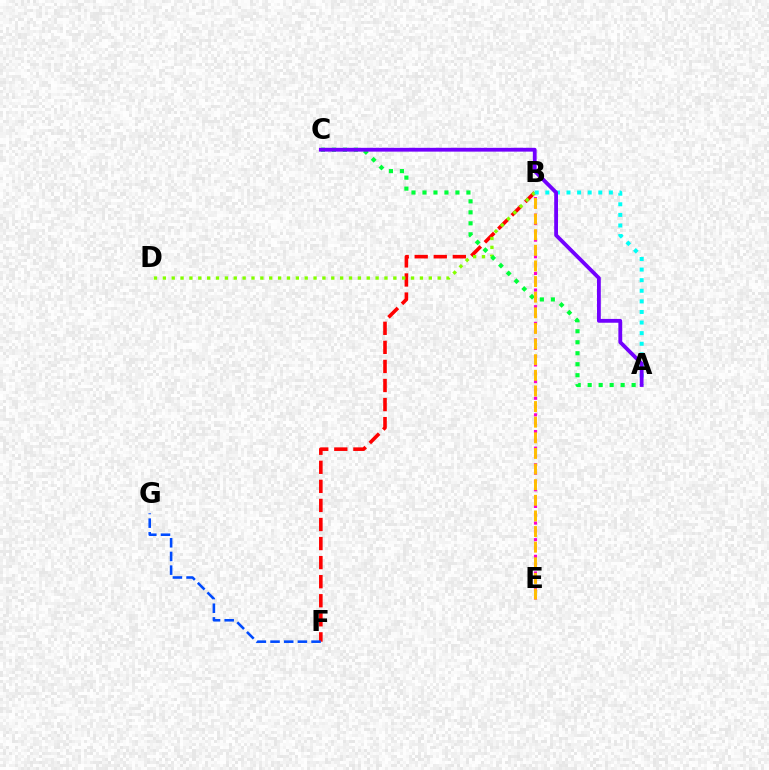{('B', 'F'): [{'color': '#ff0000', 'line_style': 'dashed', 'thickness': 2.59}], ('B', 'D'): [{'color': '#84ff00', 'line_style': 'dotted', 'thickness': 2.41}], ('F', 'G'): [{'color': '#004bff', 'line_style': 'dashed', 'thickness': 1.86}], ('A', 'C'): [{'color': '#00ff39', 'line_style': 'dotted', 'thickness': 2.98}, {'color': '#7200ff', 'line_style': 'solid', 'thickness': 2.75}], ('B', 'E'): [{'color': '#ff00cf', 'line_style': 'dotted', 'thickness': 2.26}, {'color': '#ffbd00', 'line_style': 'dashed', 'thickness': 2.12}], ('A', 'B'): [{'color': '#00fff6', 'line_style': 'dotted', 'thickness': 2.88}]}